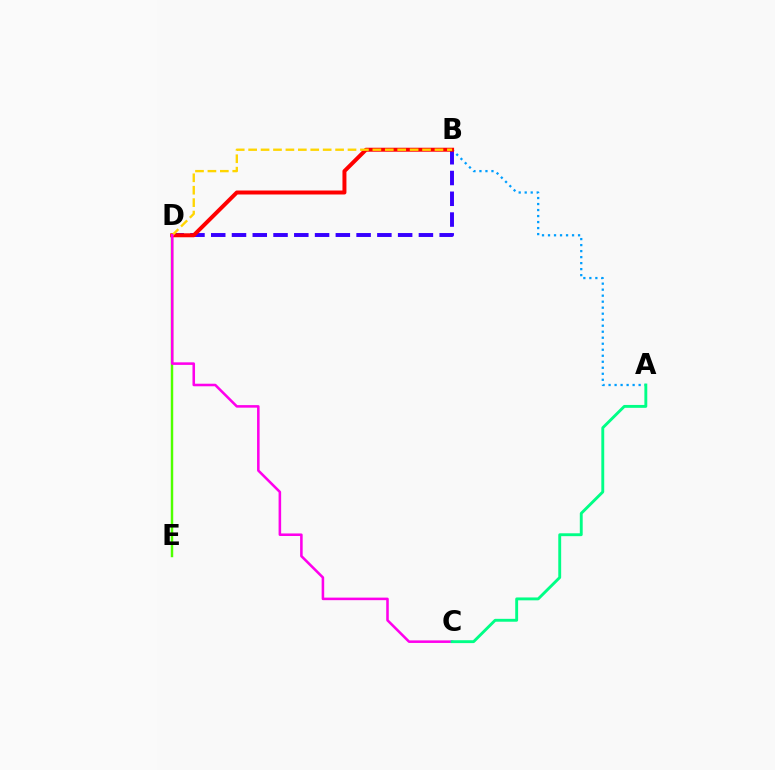{('A', 'B'): [{'color': '#009eff', 'line_style': 'dotted', 'thickness': 1.63}], ('D', 'E'): [{'color': '#4fff00', 'line_style': 'solid', 'thickness': 1.76}], ('B', 'D'): [{'color': '#3700ff', 'line_style': 'dashed', 'thickness': 2.82}, {'color': '#ff0000', 'line_style': 'solid', 'thickness': 2.86}, {'color': '#ffd500', 'line_style': 'dashed', 'thickness': 1.69}], ('C', 'D'): [{'color': '#ff00ed', 'line_style': 'solid', 'thickness': 1.84}], ('A', 'C'): [{'color': '#00ff86', 'line_style': 'solid', 'thickness': 2.07}]}